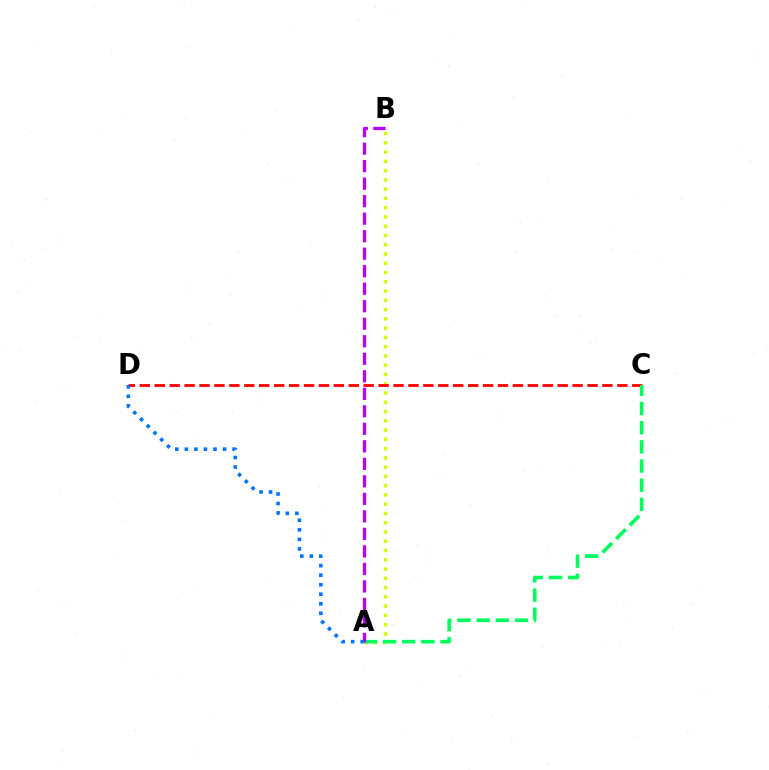{('A', 'B'): [{'color': '#d1ff00', 'line_style': 'dotted', 'thickness': 2.52}, {'color': '#b900ff', 'line_style': 'dashed', 'thickness': 2.38}], ('C', 'D'): [{'color': '#ff0000', 'line_style': 'dashed', 'thickness': 2.03}], ('A', 'C'): [{'color': '#00ff5c', 'line_style': 'dashed', 'thickness': 2.61}], ('A', 'D'): [{'color': '#0074ff', 'line_style': 'dotted', 'thickness': 2.59}]}